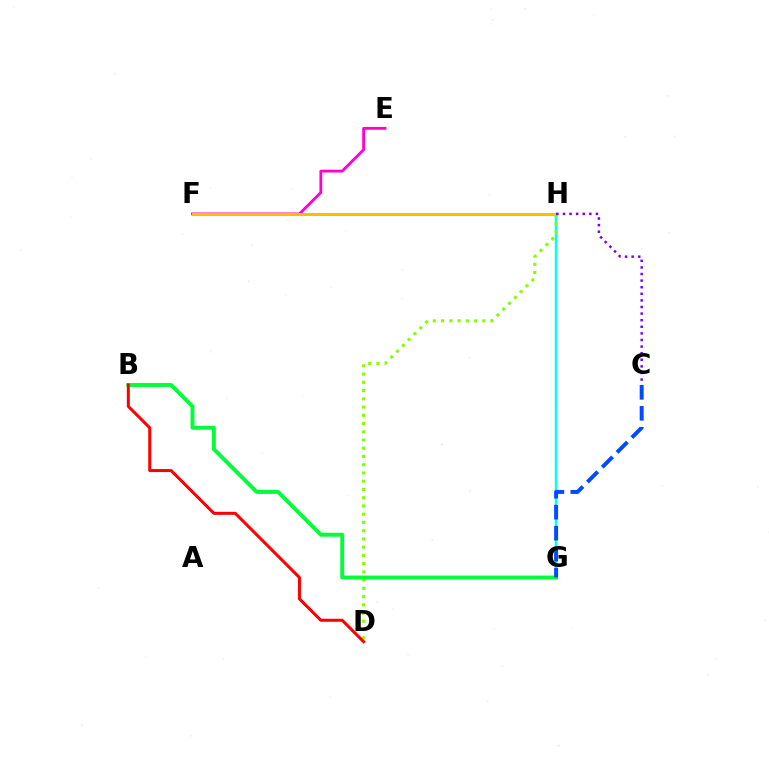{('G', 'H'): [{'color': '#00fff6', 'line_style': 'solid', 'thickness': 1.76}], ('D', 'H'): [{'color': '#84ff00', 'line_style': 'dotted', 'thickness': 2.24}], ('E', 'F'): [{'color': '#ff00cf', 'line_style': 'solid', 'thickness': 2.02}], ('B', 'G'): [{'color': '#00ff39', 'line_style': 'solid', 'thickness': 2.82}], ('B', 'D'): [{'color': '#ff0000', 'line_style': 'solid', 'thickness': 2.17}], ('F', 'H'): [{'color': '#ffbd00', 'line_style': 'solid', 'thickness': 2.2}], ('C', 'G'): [{'color': '#004bff', 'line_style': 'dashed', 'thickness': 2.85}], ('C', 'H'): [{'color': '#7200ff', 'line_style': 'dotted', 'thickness': 1.79}]}